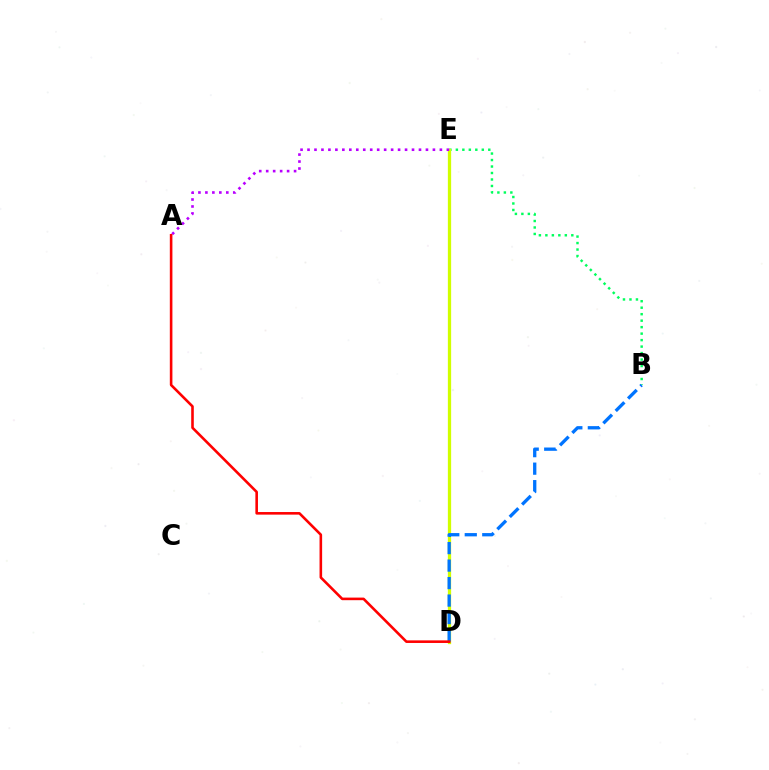{('B', 'E'): [{'color': '#00ff5c', 'line_style': 'dotted', 'thickness': 1.76}], ('D', 'E'): [{'color': '#d1ff00', 'line_style': 'solid', 'thickness': 2.36}], ('A', 'E'): [{'color': '#b900ff', 'line_style': 'dotted', 'thickness': 1.89}], ('B', 'D'): [{'color': '#0074ff', 'line_style': 'dashed', 'thickness': 2.38}], ('A', 'D'): [{'color': '#ff0000', 'line_style': 'solid', 'thickness': 1.87}]}